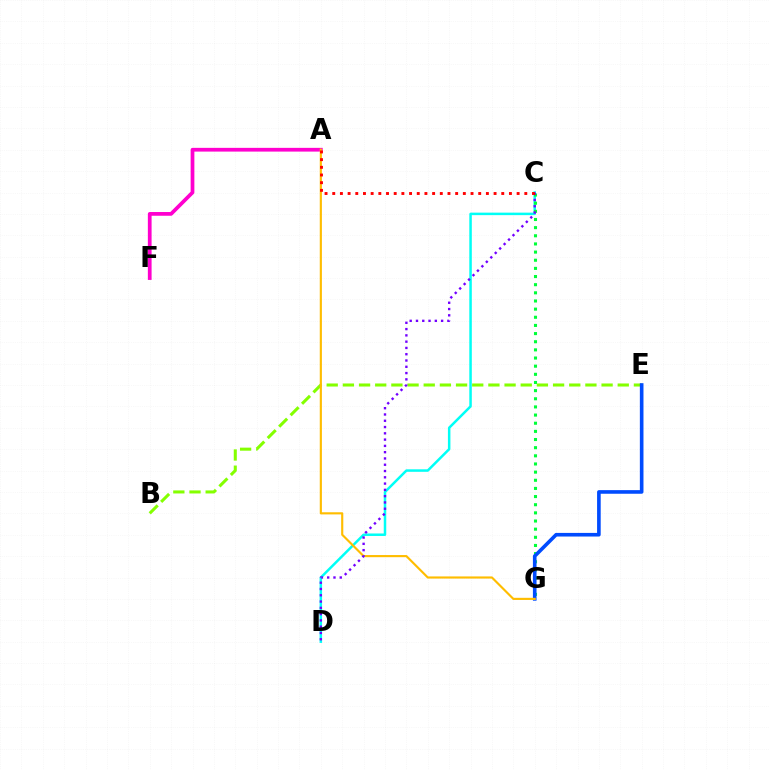{('C', 'D'): [{'color': '#00fff6', 'line_style': 'solid', 'thickness': 1.8}, {'color': '#7200ff', 'line_style': 'dotted', 'thickness': 1.71}], ('C', 'G'): [{'color': '#00ff39', 'line_style': 'dotted', 'thickness': 2.21}], ('B', 'E'): [{'color': '#84ff00', 'line_style': 'dashed', 'thickness': 2.2}], ('A', 'F'): [{'color': '#ff00cf', 'line_style': 'solid', 'thickness': 2.69}], ('E', 'G'): [{'color': '#004bff', 'line_style': 'solid', 'thickness': 2.61}], ('A', 'G'): [{'color': '#ffbd00', 'line_style': 'solid', 'thickness': 1.54}], ('A', 'C'): [{'color': '#ff0000', 'line_style': 'dotted', 'thickness': 2.09}]}